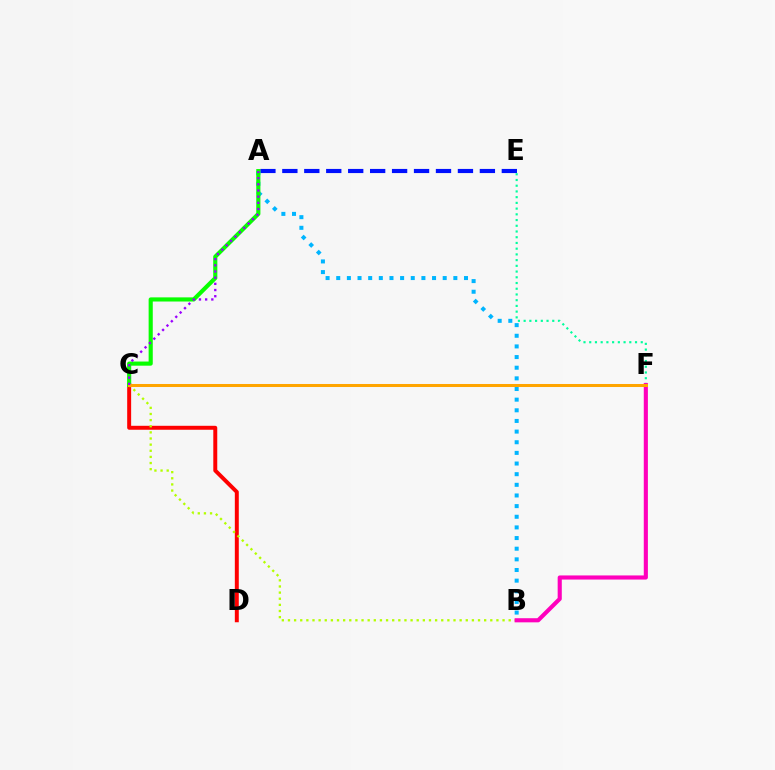{('C', 'D'): [{'color': '#ff0000', 'line_style': 'solid', 'thickness': 2.85}], ('A', 'E'): [{'color': '#0010ff', 'line_style': 'dashed', 'thickness': 2.98}], ('B', 'C'): [{'color': '#b3ff00', 'line_style': 'dotted', 'thickness': 1.67}], ('A', 'B'): [{'color': '#00b5ff', 'line_style': 'dotted', 'thickness': 2.89}], ('A', 'C'): [{'color': '#08ff00', 'line_style': 'solid', 'thickness': 2.98}, {'color': '#9b00ff', 'line_style': 'dotted', 'thickness': 1.68}], ('E', 'F'): [{'color': '#00ff9d', 'line_style': 'dotted', 'thickness': 1.56}], ('B', 'F'): [{'color': '#ff00bd', 'line_style': 'solid', 'thickness': 2.96}], ('C', 'F'): [{'color': '#ffa500', 'line_style': 'solid', 'thickness': 2.18}]}